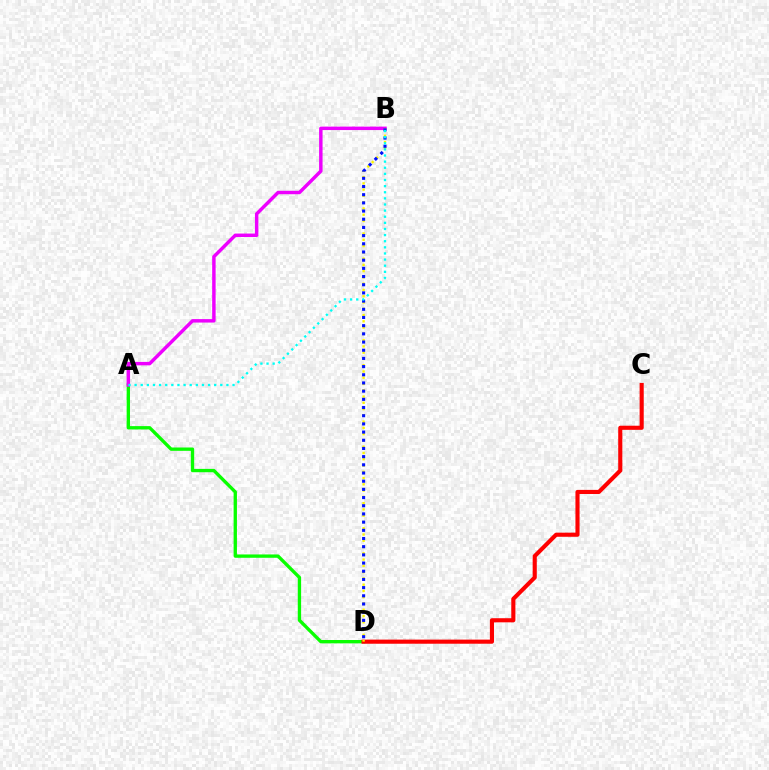{('A', 'D'): [{'color': '#08ff00', 'line_style': 'solid', 'thickness': 2.4}], ('C', 'D'): [{'color': '#ff0000', 'line_style': 'solid', 'thickness': 2.96}], ('A', 'B'): [{'color': '#ee00ff', 'line_style': 'solid', 'thickness': 2.48}, {'color': '#00fff6', 'line_style': 'dotted', 'thickness': 1.66}], ('B', 'D'): [{'color': '#fcf500', 'line_style': 'dotted', 'thickness': 1.7}, {'color': '#0010ff', 'line_style': 'dotted', 'thickness': 2.22}]}